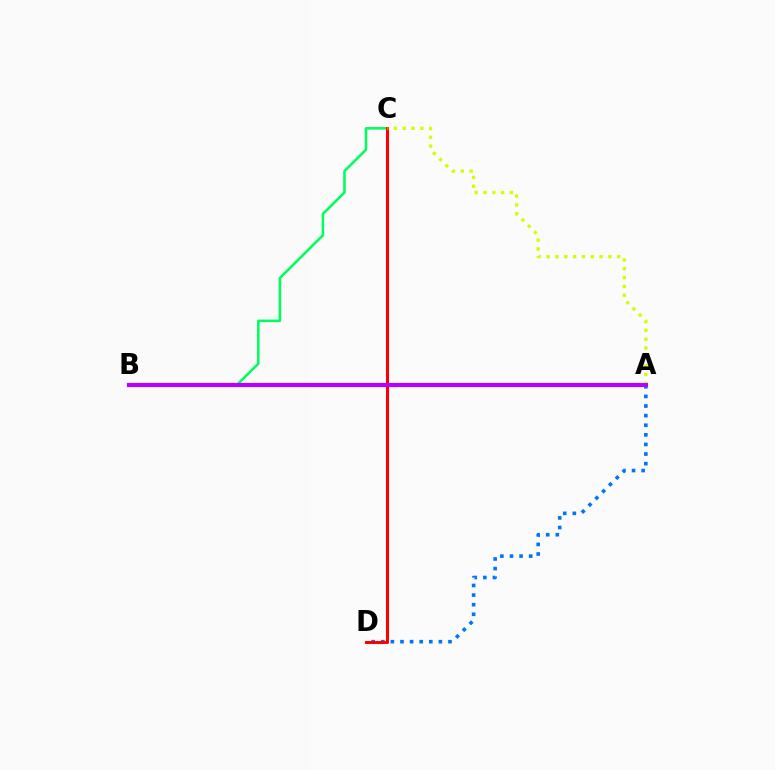{('B', 'C'): [{'color': '#00ff5c', 'line_style': 'solid', 'thickness': 1.84}], ('A', 'D'): [{'color': '#0074ff', 'line_style': 'dotted', 'thickness': 2.61}], ('C', 'D'): [{'color': '#ff0000', 'line_style': 'solid', 'thickness': 2.19}], ('A', 'C'): [{'color': '#d1ff00', 'line_style': 'dotted', 'thickness': 2.4}], ('A', 'B'): [{'color': '#b900ff', 'line_style': 'solid', 'thickness': 2.98}]}